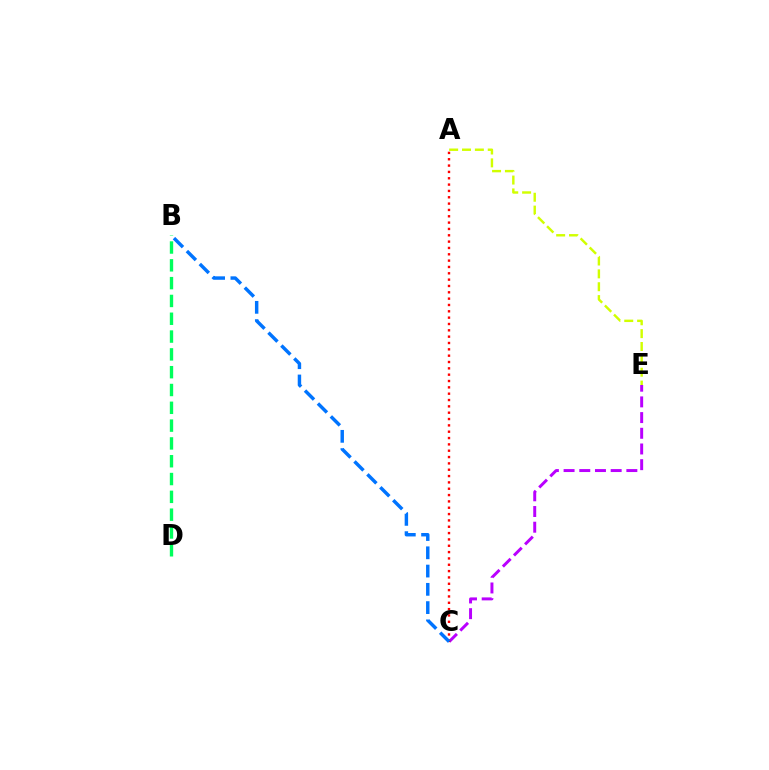{('C', 'E'): [{'color': '#b900ff', 'line_style': 'dashed', 'thickness': 2.13}], ('A', 'C'): [{'color': '#ff0000', 'line_style': 'dotted', 'thickness': 1.72}], ('B', 'C'): [{'color': '#0074ff', 'line_style': 'dashed', 'thickness': 2.48}], ('A', 'E'): [{'color': '#d1ff00', 'line_style': 'dashed', 'thickness': 1.75}], ('B', 'D'): [{'color': '#00ff5c', 'line_style': 'dashed', 'thickness': 2.42}]}